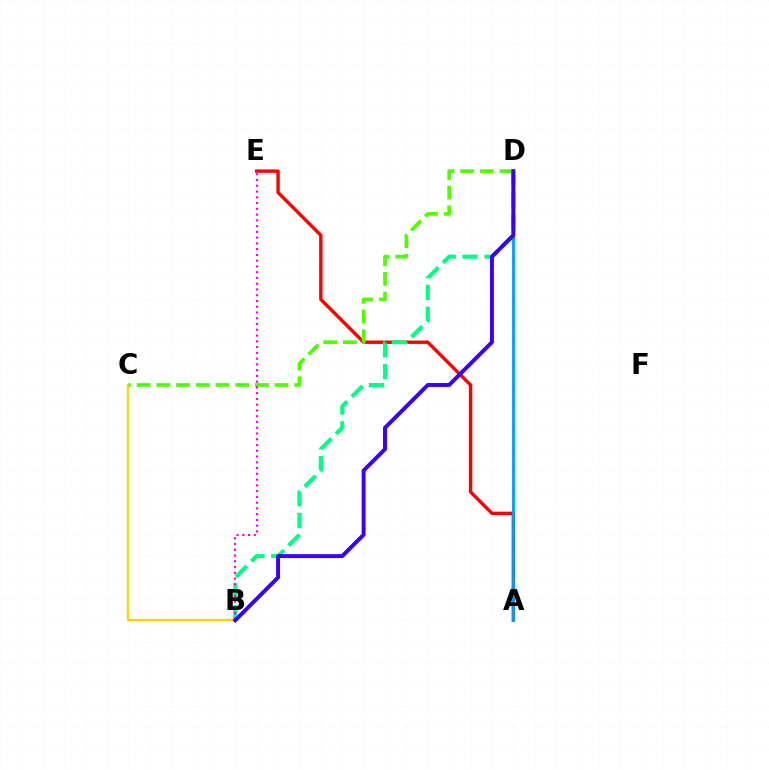{('B', 'C'): [{'color': '#ffd500', 'line_style': 'solid', 'thickness': 1.69}], ('A', 'E'): [{'color': '#ff0000', 'line_style': 'solid', 'thickness': 2.44}], ('C', 'D'): [{'color': '#4fff00', 'line_style': 'dashed', 'thickness': 2.68}], ('B', 'D'): [{'color': '#00ff86', 'line_style': 'dashed', 'thickness': 2.97}, {'color': '#3700ff', 'line_style': 'solid', 'thickness': 2.83}], ('B', 'E'): [{'color': '#ff00ed', 'line_style': 'dotted', 'thickness': 1.57}], ('A', 'D'): [{'color': '#009eff', 'line_style': 'solid', 'thickness': 2.05}]}